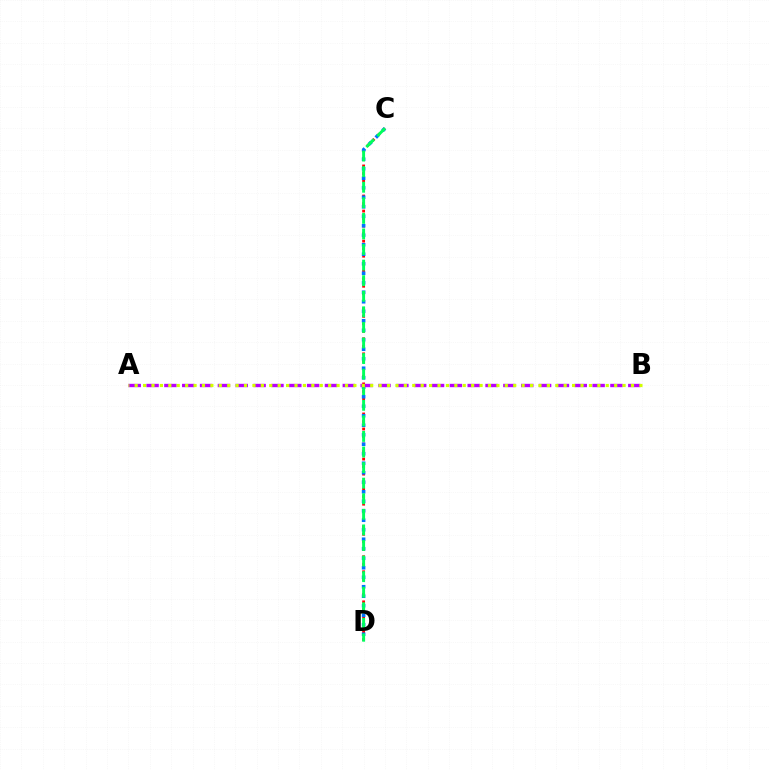{('C', 'D'): [{'color': '#ff0000', 'line_style': 'dotted', 'thickness': 2.04}, {'color': '#0074ff', 'line_style': 'dotted', 'thickness': 2.58}, {'color': '#00ff5c', 'line_style': 'dashed', 'thickness': 2.12}], ('A', 'B'): [{'color': '#b900ff', 'line_style': 'dashed', 'thickness': 2.42}, {'color': '#d1ff00', 'line_style': 'dotted', 'thickness': 2.29}]}